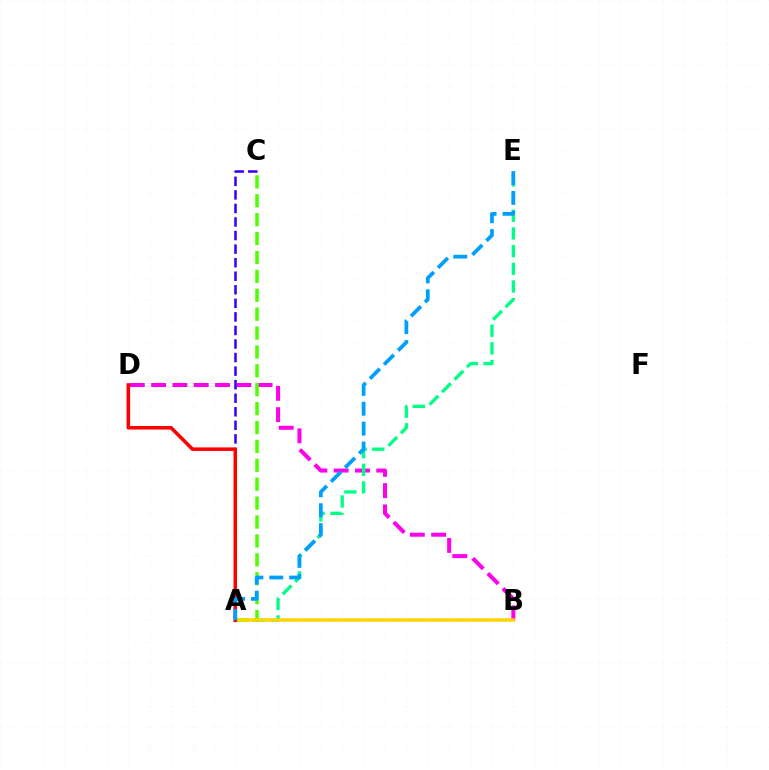{('B', 'D'): [{'color': '#ff00ed', 'line_style': 'dashed', 'thickness': 2.89}], ('A', 'E'): [{'color': '#00ff86', 'line_style': 'dashed', 'thickness': 2.4}, {'color': '#009eff', 'line_style': 'dashed', 'thickness': 2.7}], ('A', 'C'): [{'color': '#4fff00', 'line_style': 'dashed', 'thickness': 2.57}, {'color': '#3700ff', 'line_style': 'dashed', 'thickness': 1.84}], ('A', 'B'): [{'color': '#ffd500', 'line_style': 'solid', 'thickness': 2.54}], ('A', 'D'): [{'color': '#ff0000', 'line_style': 'solid', 'thickness': 2.55}]}